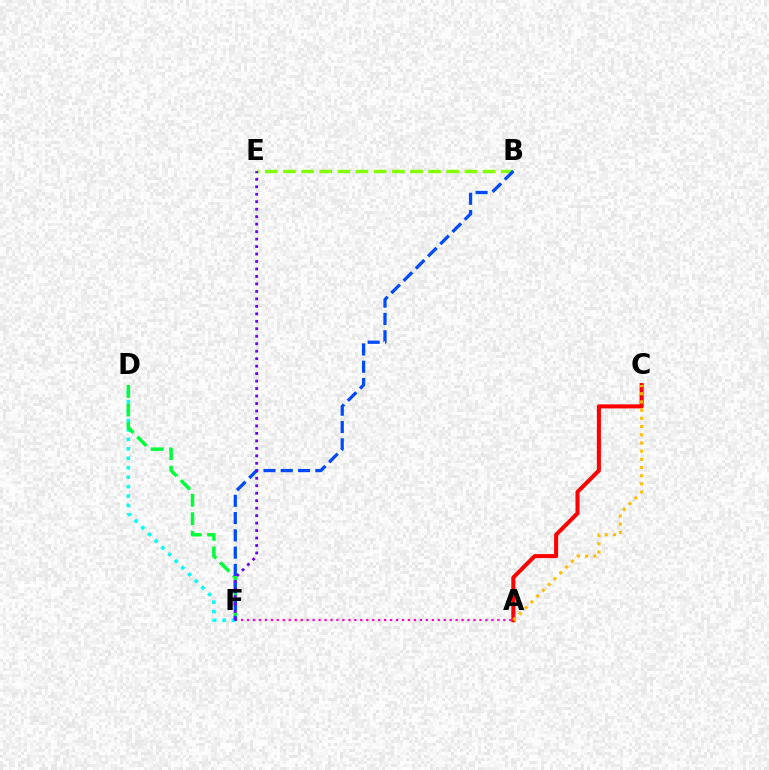{('B', 'E'): [{'color': '#84ff00', 'line_style': 'dashed', 'thickness': 2.46}], ('A', 'C'): [{'color': '#ff0000', 'line_style': 'solid', 'thickness': 2.92}, {'color': '#ffbd00', 'line_style': 'dotted', 'thickness': 2.23}], ('D', 'F'): [{'color': '#00fff6', 'line_style': 'dotted', 'thickness': 2.56}, {'color': '#00ff39', 'line_style': 'dashed', 'thickness': 2.51}], ('A', 'F'): [{'color': '#ff00cf', 'line_style': 'dotted', 'thickness': 1.62}], ('B', 'F'): [{'color': '#004bff', 'line_style': 'dashed', 'thickness': 2.35}], ('E', 'F'): [{'color': '#7200ff', 'line_style': 'dotted', 'thickness': 2.03}]}